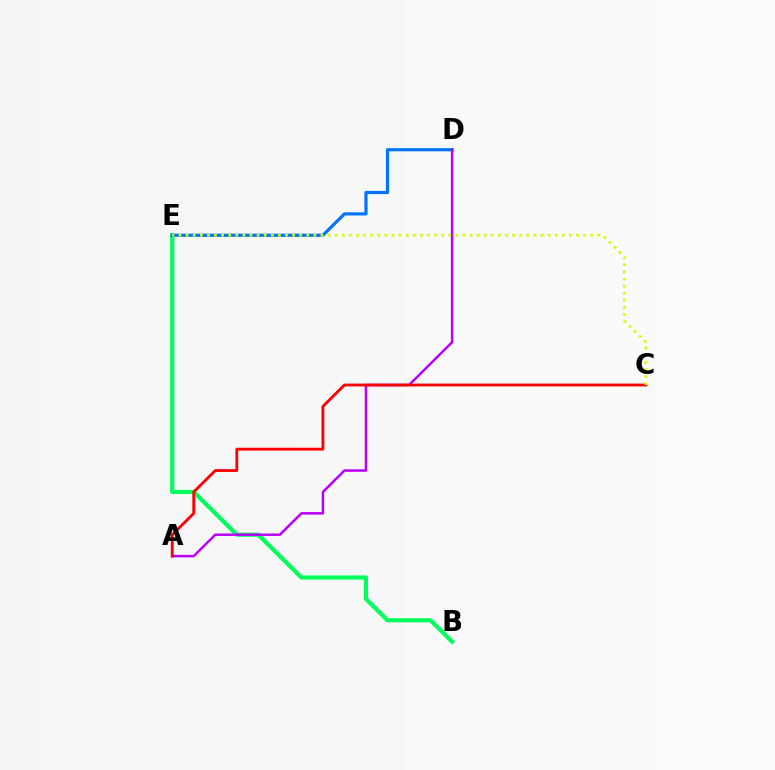{('B', 'E'): [{'color': '#00ff5c', 'line_style': 'solid', 'thickness': 3.0}], ('D', 'E'): [{'color': '#0074ff', 'line_style': 'solid', 'thickness': 2.28}], ('A', 'D'): [{'color': '#b900ff', 'line_style': 'solid', 'thickness': 1.78}], ('A', 'C'): [{'color': '#ff0000', 'line_style': 'solid', 'thickness': 2.04}], ('C', 'E'): [{'color': '#d1ff00', 'line_style': 'dotted', 'thickness': 1.93}]}